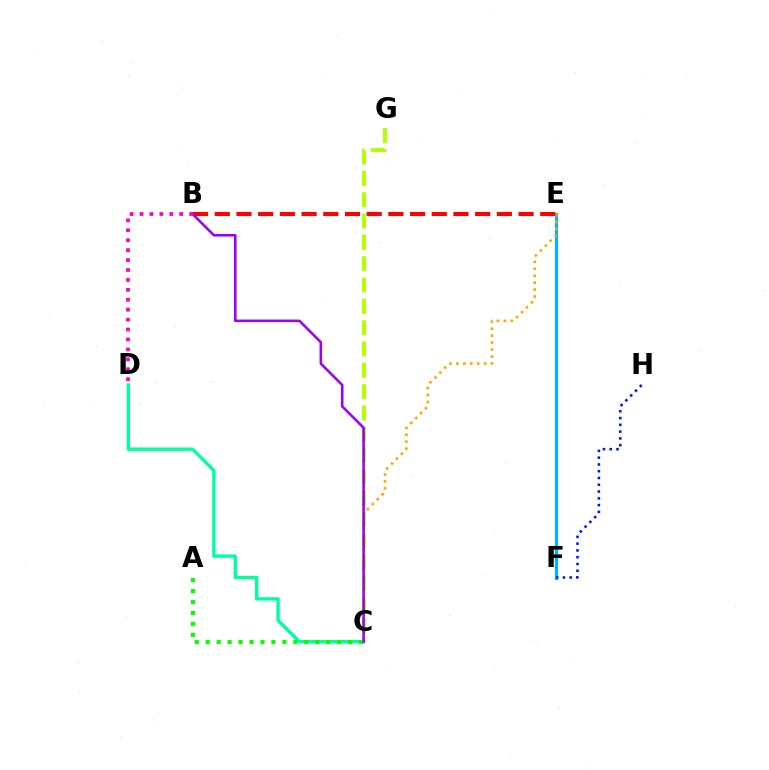{('E', 'F'): [{'color': '#00b5ff', 'line_style': 'solid', 'thickness': 2.26}], ('C', 'D'): [{'color': '#00ff9d', 'line_style': 'solid', 'thickness': 2.42}], ('F', 'H'): [{'color': '#0010ff', 'line_style': 'dotted', 'thickness': 1.84}], ('C', 'E'): [{'color': '#ffa500', 'line_style': 'dotted', 'thickness': 1.89}], ('B', 'E'): [{'color': '#ff0000', 'line_style': 'dashed', 'thickness': 2.95}], ('A', 'C'): [{'color': '#08ff00', 'line_style': 'dotted', 'thickness': 2.98}], ('C', 'G'): [{'color': '#b3ff00', 'line_style': 'dashed', 'thickness': 2.9}], ('B', 'C'): [{'color': '#9b00ff', 'line_style': 'solid', 'thickness': 1.84}], ('B', 'D'): [{'color': '#ff00bd', 'line_style': 'dotted', 'thickness': 2.7}]}